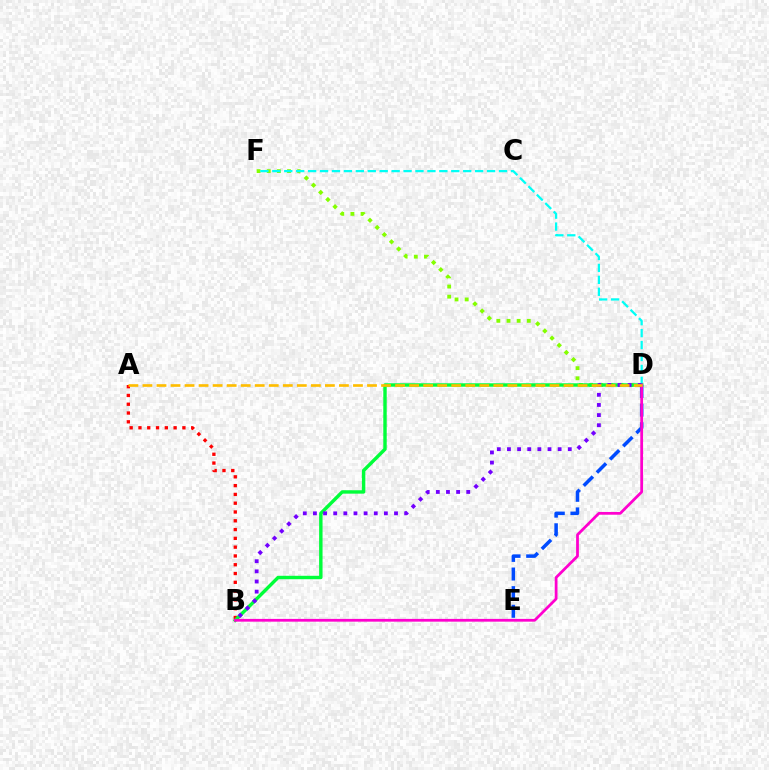{('D', 'F'): [{'color': '#84ff00', 'line_style': 'dotted', 'thickness': 2.75}, {'color': '#00fff6', 'line_style': 'dashed', 'thickness': 1.62}], ('D', 'E'): [{'color': '#004bff', 'line_style': 'dashed', 'thickness': 2.53}], ('A', 'B'): [{'color': '#ff0000', 'line_style': 'dotted', 'thickness': 2.39}], ('B', 'D'): [{'color': '#00ff39', 'line_style': 'solid', 'thickness': 2.46}, {'color': '#ff00cf', 'line_style': 'solid', 'thickness': 1.99}, {'color': '#7200ff', 'line_style': 'dotted', 'thickness': 2.75}], ('A', 'D'): [{'color': '#ffbd00', 'line_style': 'dashed', 'thickness': 1.91}]}